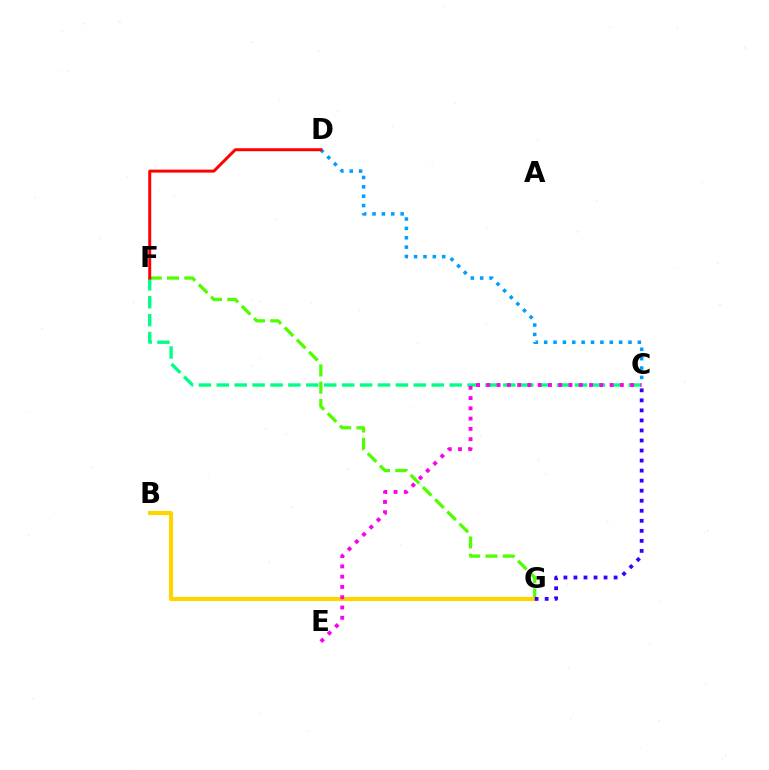{('F', 'G'): [{'color': '#4fff00', 'line_style': 'dashed', 'thickness': 2.35}], ('B', 'G'): [{'color': '#ffd500', 'line_style': 'solid', 'thickness': 2.98}], ('C', 'F'): [{'color': '#00ff86', 'line_style': 'dashed', 'thickness': 2.43}], ('C', 'E'): [{'color': '#ff00ed', 'line_style': 'dotted', 'thickness': 2.79}], ('C', 'D'): [{'color': '#009eff', 'line_style': 'dotted', 'thickness': 2.55}], ('C', 'G'): [{'color': '#3700ff', 'line_style': 'dotted', 'thickness': 2.73}], ('D', 'F'): [{'color': '#ff0000', 'line_style': 'solid', 'thickness': 2.13}]}